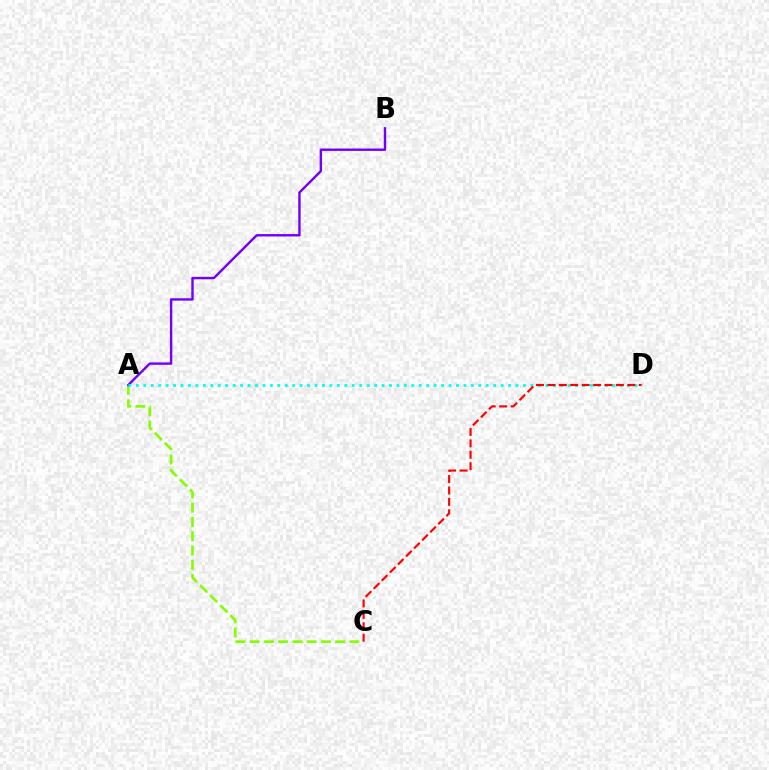{('A', 'C'): [{'color': '#84ff00', 'line_style': 'dashed', 'thickness': 1.94}], ('A', 'B'): [{'color': '#7200ff', 'line_style': 'solid', 'thickness': 1.73}], ('A', 'D'): [{'color': '#00fff6', 'line_style': 'dotted', 'thickness': 2.02}], ('C', 'D'): [{'color': '#ff0000', 'line_style': 'dashed', 'thickness': 1.55}]}